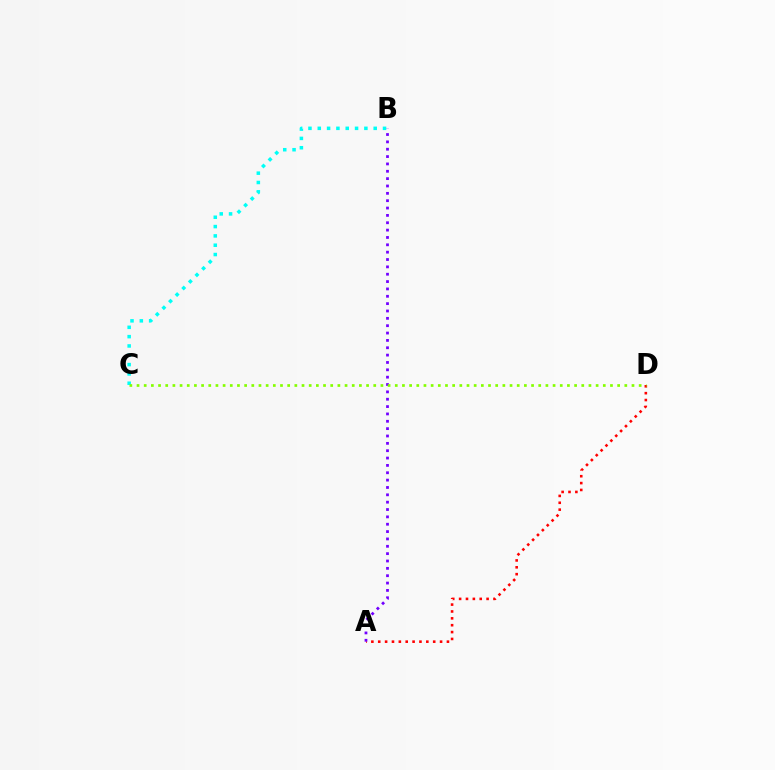{('B', 'C'): [{'color': '#00fff6', 'line_style': 'dotted', 'thickness': 2.53}], ('A', 'D'): [{'color': '#ff0000', 'line_style': 'dotted', 'thickness': 1.87}], ('A', 'B'): [{'color': '#7200ff', 'line_style': 'dotted', 'thickness': 2.0}], ('C', 'D'): [{'color': '#84ff00', 'line_style': 'dotted', 'thickness': 1.95}]}